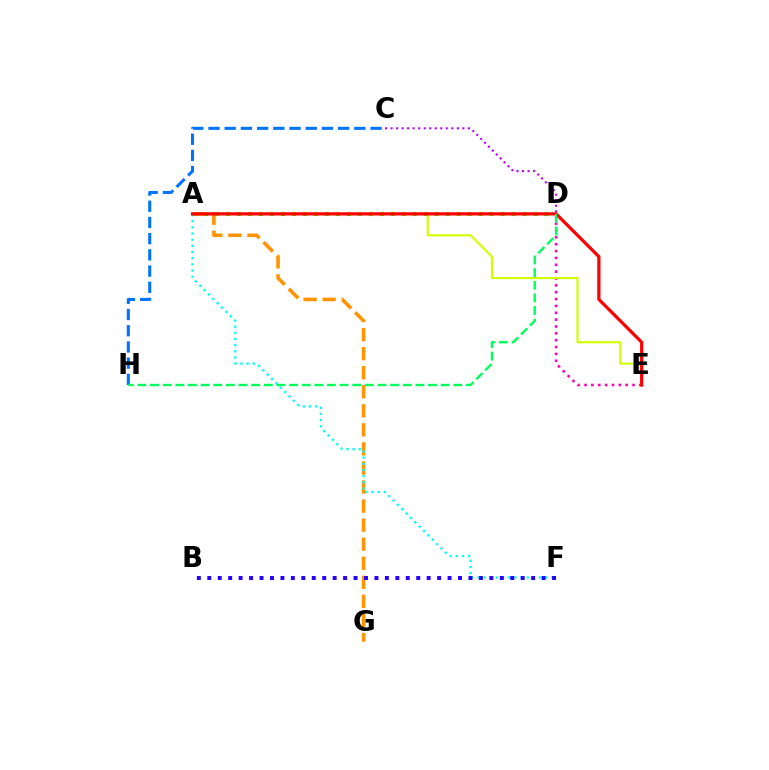{('D', 'E'): [{'color': '#ff00ac', 'line_style': 'dotted', 'thickness': 1.86}], ('A', 'D'): [{'color': '#3dff00', 'line_style': 'dotted', 'thickness': 2.98}], ('C', 'H'): [{'color': '#0074ff', 'line_style': 'dashed', 'thickness': 2.2}], ('C', 'D'): [{'color': '#b900ff', 'line_style': 'dotted', 'thickness': 1.5}], ('A', 'G'): [{'color': '#ff9400', 'line_style': 'dashed', 'thickness': 2.59}], ('A', 'F'): [{'color': '#00fff6', 'line_style': 'dotted', 'thickness': 1.67}], ('B', 'F'): [{'color': '#2500ff', 'line_style': 'dotted', 'thickness': 2.84}], ('A', 'E'): [{'color': '#d1ff00', 'line_style': 'solid', 'thickness': 1.55}, {'color': '#ff0000', 'line_style': 'solid', 'thickness': 2.33}], ('D', 'H'): [{'color': '#00ff5c', 'line_style': 'dashed', 'thickness': 1.72}]}